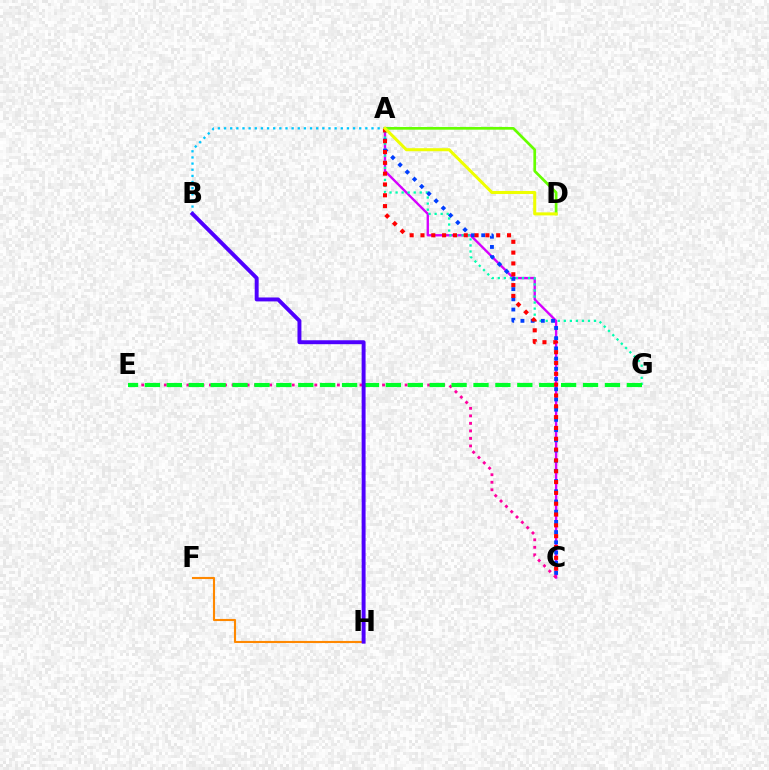{('A', 'C'): [{'color': '#d600ff', 'line_style': 'solid', 'thickness': 1.7}, {'color': '#003fff', 'line_style': 'dotted', 'thickness': 2.77}, {'color': '#ff0000', 'line_style': 'dotted', 'thickness': 2.94}], ('A', 'D'): [{'color': '#66ff00', 'line_style': 'solid', 'thickness': 1.95}, {'color': '#eeff00', 'line_style': 'solid', 'thickness': 2.19}], ('A', 'G'): [{'color': '#00ffaf', 'line_style': 'dotted', 'thickness': 1.64}], ('A', 'B'): [{'color': '#00c7ff', 'line_style': 'dotted', 'thickness': 1.67}], ('C', 'E'): [{'color': '#ff00a0', 'line_style': 'dotted', 'thickness': 2.04}], ('F', 'H'): [{'color': '#ff8800', 'line_style': 'solid', 'thickness': 1.52}], ('E', 'G'): [{'color': '#00ff27', 'line_style': 'dashed', 'thickness': 2.98}], ('B', 'H'): [{'color': '#4f00ff', 'line_style': 'solid', 'thickness': 2.83}]}